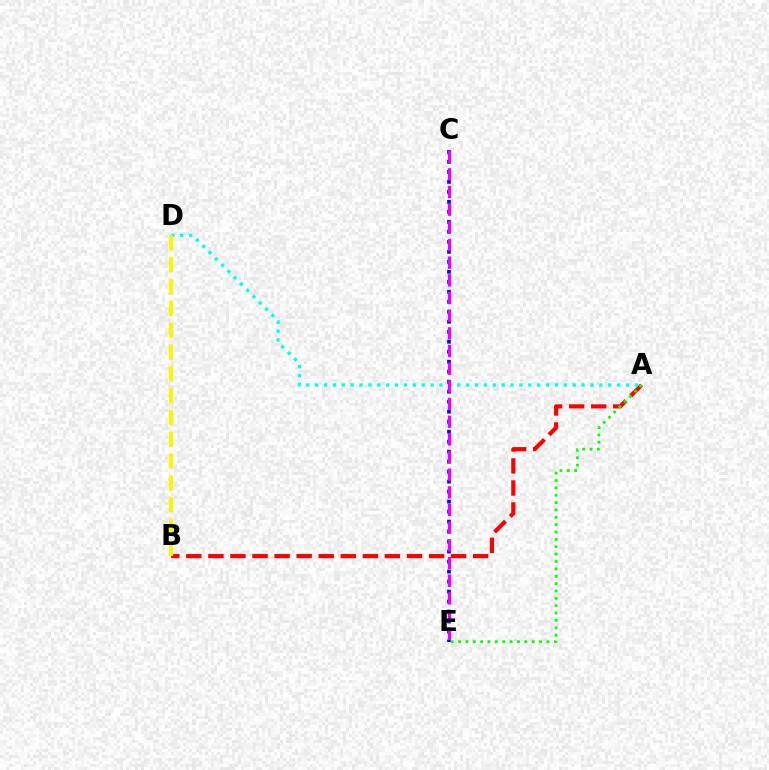{('A', 'B'): [{'color': '#ff0000', 'line_style': 'dashed', 'thickness': 3.0}], ('A', 'D'): [{'color': '#00fff6', 'line_style': 'dotted', 'thickness': 2.41}], ('B', 'D'): [{'color': '#fcf500', 'line_style': 'dashed', 'thickness': 2.96}], ('C', 'E'): [{'color': '#0010ff', 'line_style': 'dotted', 'thickness': 2.71}, {'color': '#ee00ff', 'line_style': 'dashed', 'thickness': 2.4}], ('A', 'E'): [{'color': '#08ff00', 'line_style': 'dotted', 'thickness': 2.0}]}